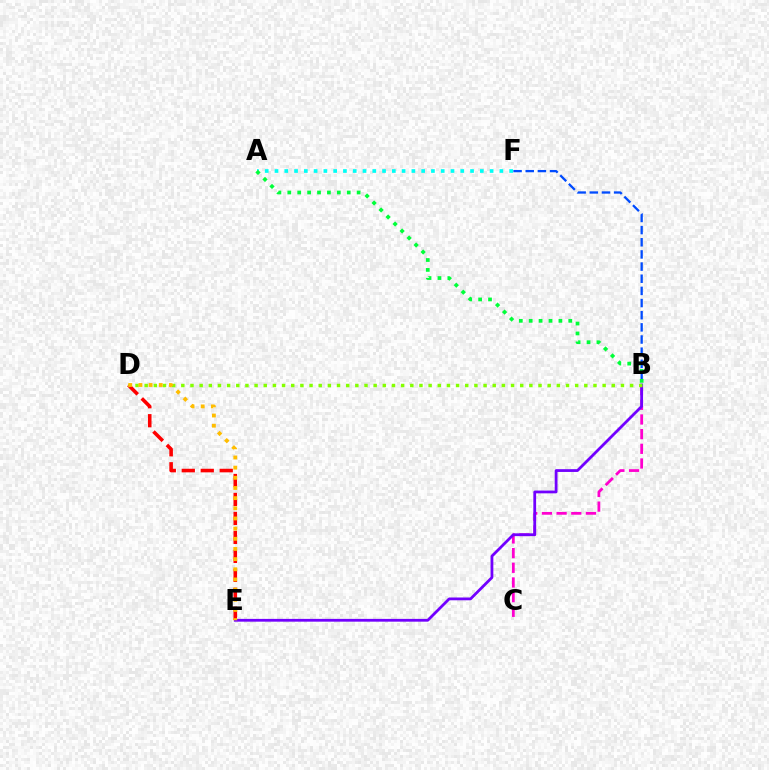{('B', 'C'): [{'color': '#ff00cf', 'line_style': 'dashed', 'thickness': 1.99}], ('B', 'E'): [{'color': '#7200ff', 'line_style': 'solid', 'thickness': 2.0}], ('A', 'F'): [{'color': '#00fff6', 'line_style': 'dotted', 'thickness': 2.66}], ('D', 'E'): [{'color': '#ff0000', 'line_style': 'dashed', 'thickness': 2.58}, {'color': '#ffbd00', 'line_style': 'dotted', 'thickness': 2.76}], ('B', 'F'): [{'color': '#004bff', 'line_style': 'dashed', 'thickness': 1.65}], ('B', 'D'): [{'color': '#84ff00', 'line_style': 'dotted', 'thickness': 2.49}], ('A', 'B'): [{'color': '#00ff39', 'line_style': 'dotted', 'thickness': 2.69}]}